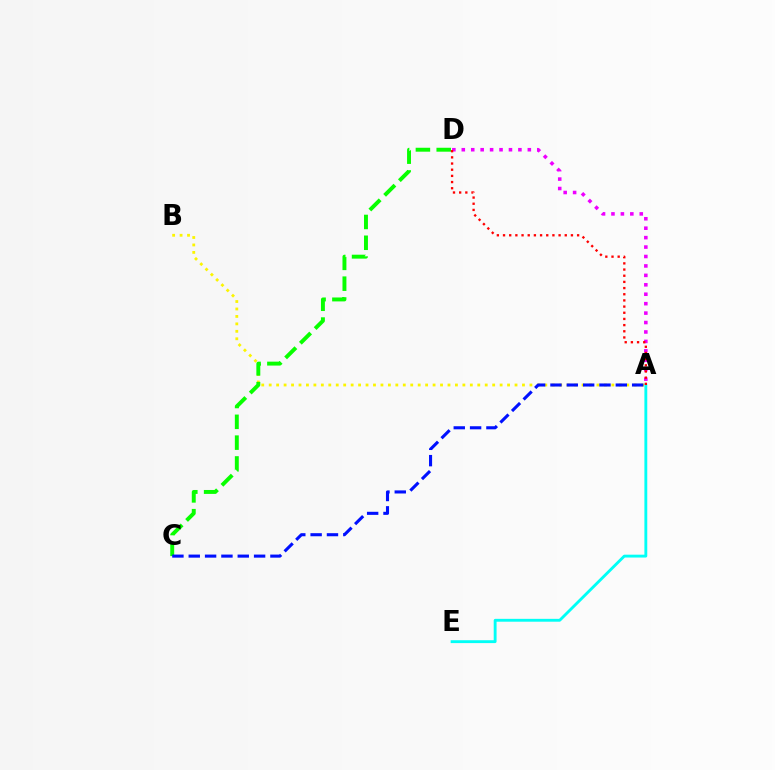{('A', 'B'): [{'color': '#fcf500', 'line_style': 'dotted', 'thickness': 2.02}], ('C', 'D'): [{'color': '#08ff00', 'line_style': 'dashed', 'thickness': 2.83}], ('A', 'E'): [{'color': '#00fff6', 'line_style': 'solid', 'thickness': 2.06}], ('A', 'D'): [{'color': '#ee00ff', 'line_style': 'dotted', 'thickness': 2.56}, {'color': '#ff0000', 'line_style': 'dotted', 'thickness': 1.68}], ('A', 'C'): [{'color': '#0010ff', 'line_style': 'dashed', 'thickness': 2.22}]}